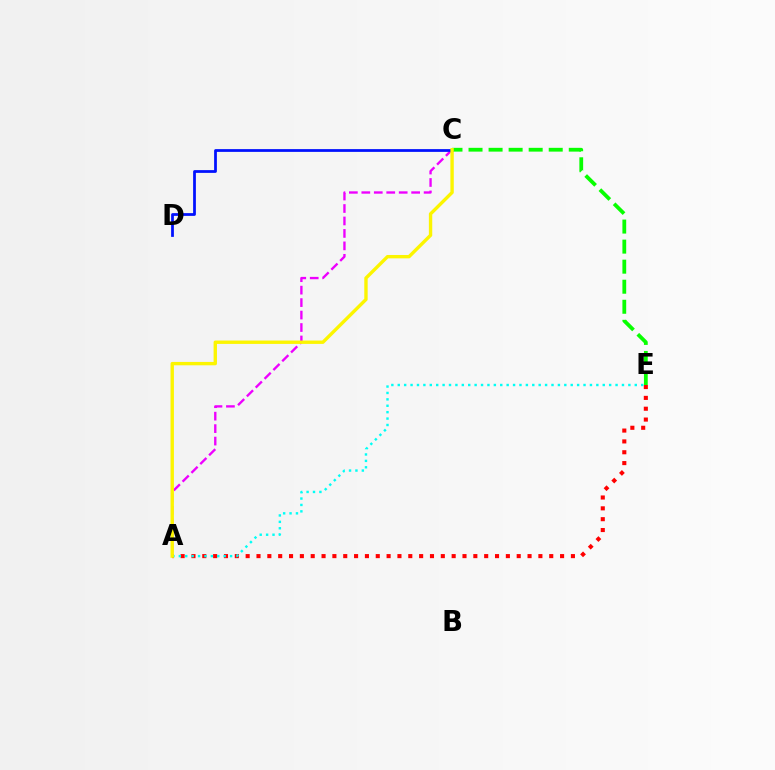{('A', 'E'): [{'color': '#ff0000', 'line_style': 'dotted', 'thickness': 2.95}, {'color': '#00fff6', 'line_style': 'dotted', 'thickness': 1.74}], ('A', 'C'): [{'color': '#ee00ff', 'line_style': 'dashed', 'thickness': 1.69}, {'color': '#fcf500', 'line_style': 'solid', 'thickness': 2.43}], ('C', 'D'): [{'color': '#0010ff', 'line_style': 'solid', 'thickness': 1.99}], ('C', 'E'): [{'color': '#08ff00', 'line_style': 'dashed', 'thickness': 2.72}]}